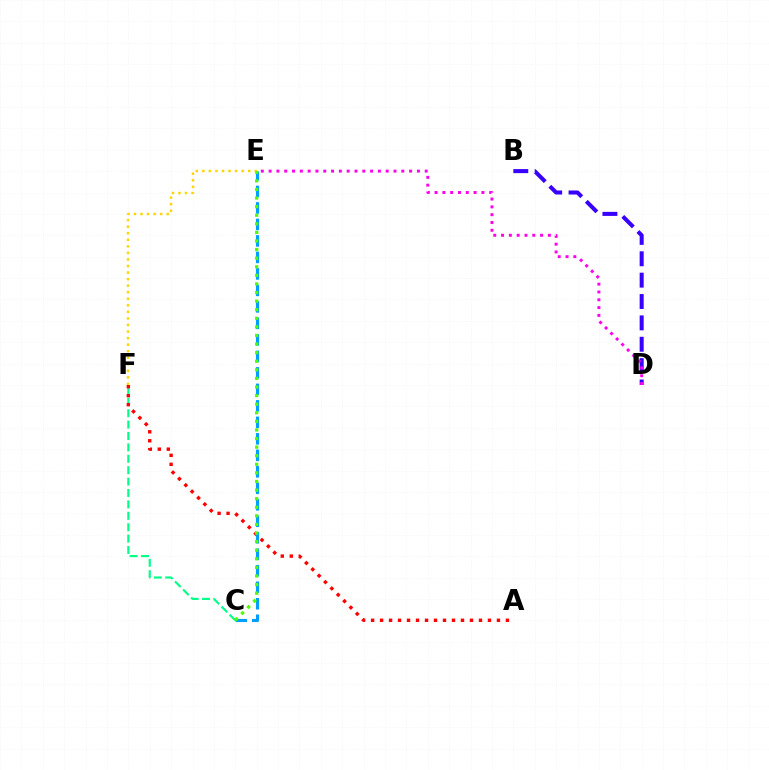{('C', 'F'): [{'color': '#00ff86', 'line_style': 'dashed', 'thickness': 1.55}], ('A', 'F'): [{'color': '#ff0000', 'line_style': 'dotted', 'thickness': 2.44}], ('C', 'E'): [{'color': '#009eff', 'line_style': 'dashed', 'thickness': 2.24}, {'color': '#4fff00', 'line_style': 'dotted', 'thickness': 2.33}], ('B', 'D'): [{'color': '#3700ff', 'line_style': 'dashed', 'thickness': 2.9}], ('D', 'E'): [{'color': '#ff00ed', 'line_style': 'dotted', 'thickness': 2.12}], ('E', 'F'): [{'color': '#ffd500', 'line_style': 'dotted', 'thickness': 1.78}]}